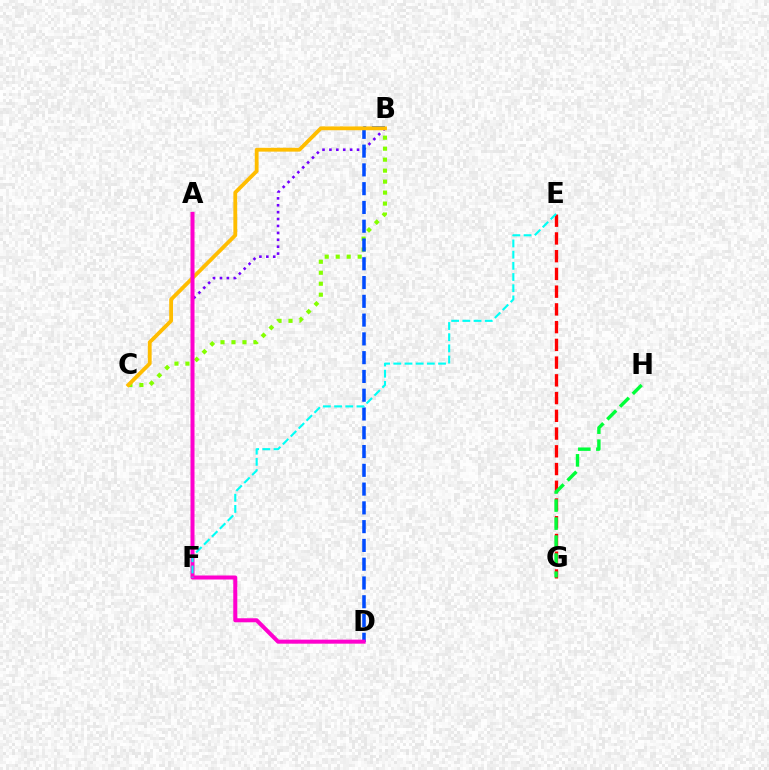{('E', 'G'): [{'color': '#ff0000', 'line_style': 'dashed', 'thickness': 2.41}], ('B', 'C'): [{'color': '#84ff00', 'line_style': 'dotted', 'thickness': 2.98}, {'color': '#ffbd00', 'line_style': 'solid', 'thickness': 2.75}], ('G', 'H'): [{'color': '#00ff39', 'line_style': 'dashed', 'thickness': 2.45}], ('B', 'F'): [{'color': '#7200ff', 'line_style': 'dotted', 'thickness': 1.88}], ('B', 'D'): [{'color': '#004bff', 'line_style': 'dashed', 'thickness': 2.55}], ('A', 'D'): [{'color': '#ff00cf', 'line_style': 'solid', 'thickness': 2.89}], ('E', 'F'): [{'color': '#00fff6', 'line_style': 'dashed', 'thickness': 1.52}]}